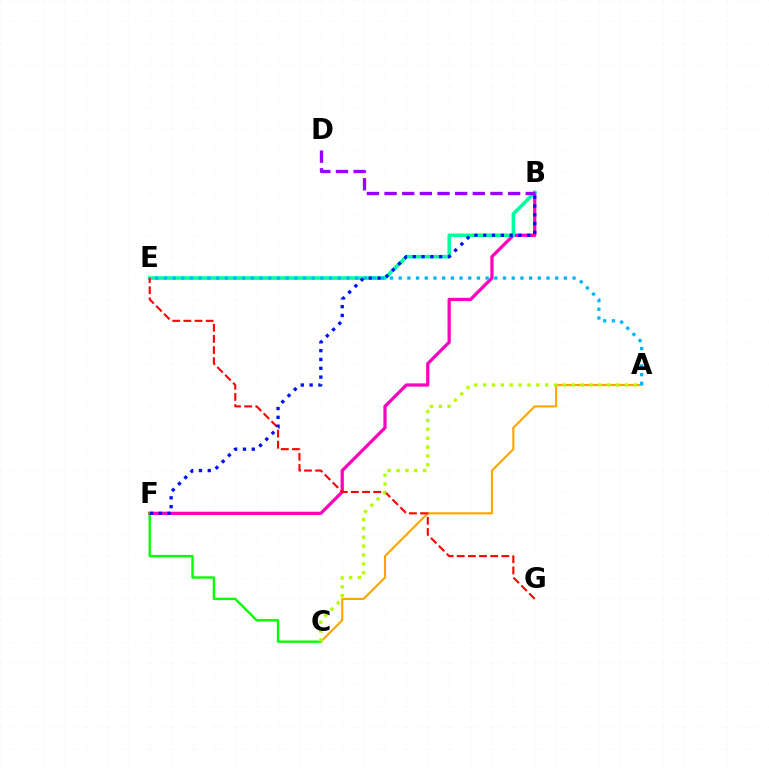{('B', 'F'): [{'color': '#ff00bd', 'line_style': 'solid', 'thickness': 2.34}, {'color': '#0010ff', 'line_style': 'dotted', 'thickness': 2.39}], ('A', 'C'): [{'color': '#ffa500', 'line_style': 'solid', 'thickness': 1.53}, {'color': '#b3ff00', 'line_style': 'dotted', 'thickness': 2.41}], ('C', 'F'): [{'color': '#08ff00', 'line_style': 'solid', 'thickness': 1.72}], ('B', 'E'): [{'color': '#00ff9d', 'line_style': 'solid', 'thickness': 2.52}], ('E', 'G'): [{'color': '#ff0000', 'line_style': 'dashed', 'thickness': 1.51}], ('B', 'D'): [{'color': '#9b00ff', 'line_style': 'dashed', 'thickness': 2.4}], ('A', 'E'): [{'color': '#00b5ff', 'line_style': 'dotted', 'thickness': 2.36}]}